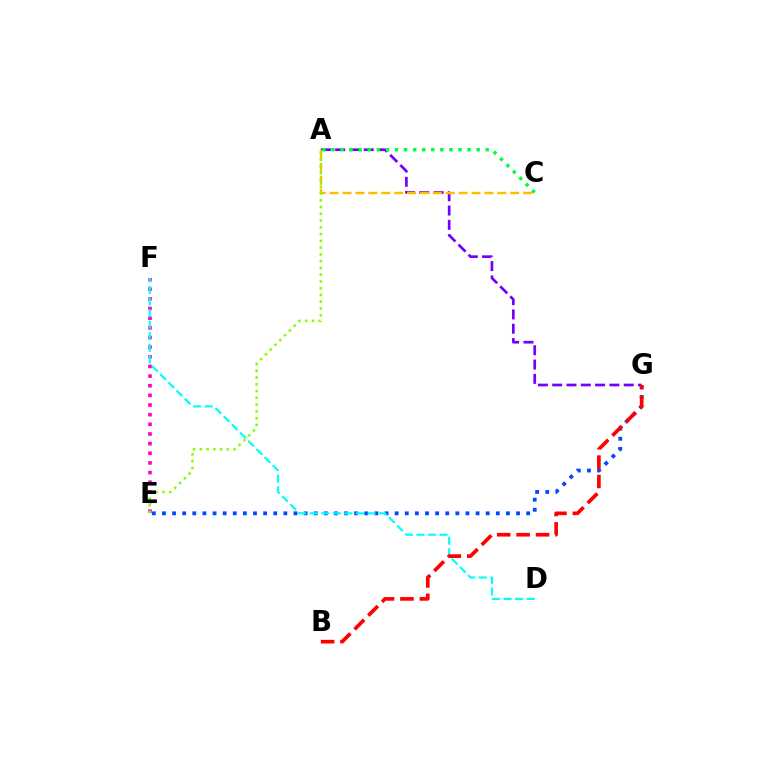{('E', 'G'): [{'color': '#004bff', 'line_style': 'dotted', 'thickness': 2.75}], ('E', 'F'): [{'color': '#ff00cf', 'line_style': 'dotted', 'thickness': 2.62}], ('A', 'G'): [{'color': '#7200ff', 'line_style': 'dashed', 'thickness': 1.94}], ('A', 'C'): [{'color': '#00ff39', 'line_style': 'dotted', 'thickness': 2.47}, {'color': '#ffbd00', 'line_style': 'dashed', 'thickness': 1.75}], ('D', 'F'): [{'color': '#00fff6', 'line_style': 'dashed', 'thickness': 1.57}], ('B', 'G'): [{'color': '#ff0000', 'line_style': 'dashed', 'thickness': 2.64}], ('A', 'E'): [{'color': '#84ff00', 'line_style': 'dotted', 'thickness': 1.84}]}